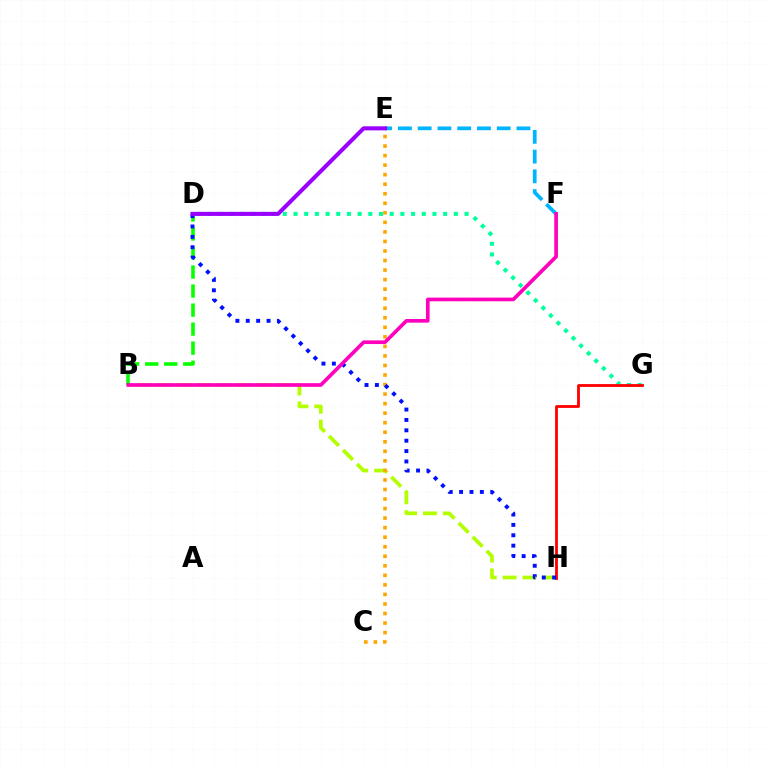{('B', 'H'): [{'color': '#b3ff00', 'line_style': 'dashed', 'thickness': 2.69}], ('B', 'D'): [{'color': '#08ff00', 'line_style': 'dashed', 'thickness': 2.59}], ('D', 'G'): [{'color': '#00ff9d', 'line_style': 'dotted', 'thickness': 2.9}], ('E', 'F'): [{'color': '#00b5ff', 'line_style': 'dashed', 'thickness': 2.68}], ('C', 'E'): [{'color': '#ffa500', 'line_style': 'dotted', 'thickness': 2.59}], ('G', 'H'): [{'color': '#ff0000', 'line_style': 'solid', 'thickness': 2.02}], ('D', 'H'): [{'color': '#0010ff', 'line_style': 'dotted', 'thickness': 2.82}], ('B', 'F'): [{'color': '#ff00bd', 'line_style': 'solid', 'thickness': 2.63}], ('D', 'E'): [{'color': '#9b00ff', 'line_style': 'solid', 'thickness': 2.93}]}